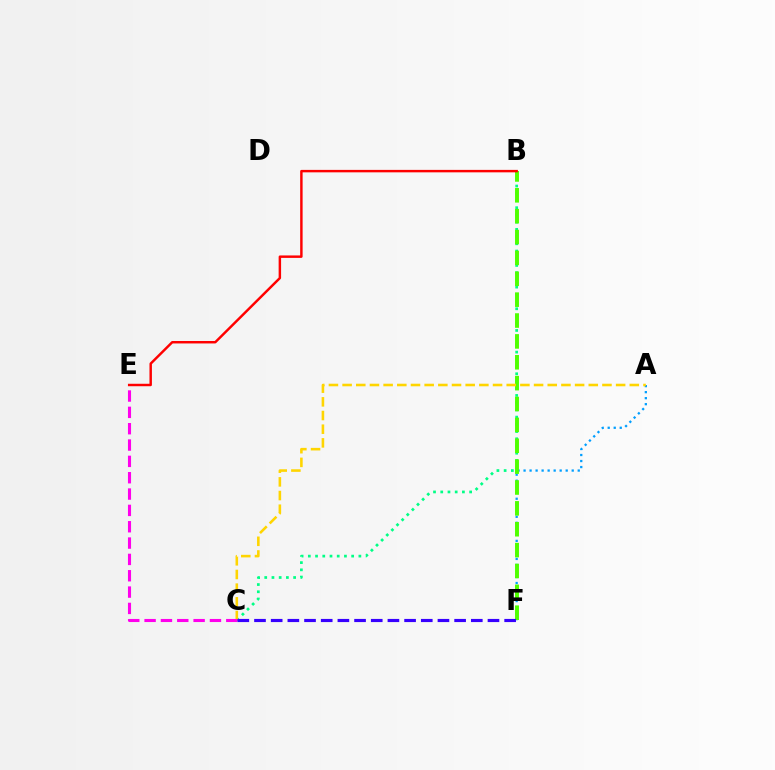{('A', 'F'): [{'color': '#009eff', 'line_style': 'dotted', 'thickness': 1.64}], ('B', 'C'): [{'color': '#00ff86', 'line_style': 'dotted', 'thickness': 1.96}], ('B', 'F'): [{'color': '#4fff00', 'line_style': 'dashed', 'thickness': 2.84}], ('B', 'E'): [{'color': '#ff0000', 'line_style': 'solid', 'thickness': 1.76}], ('A', 'C'): [{'color': '#ffd500', 'line_style': 'dashed', 'thickness': 1.86}], ('C', 'E'): [{'color': '#ff00ed', 'line_style': 'dashed', 'thickness': 2.22}], ('C', 'F'): [{'color': '#3700ff', 'line_style': 'dashed', 'thickness': 2.27}]}